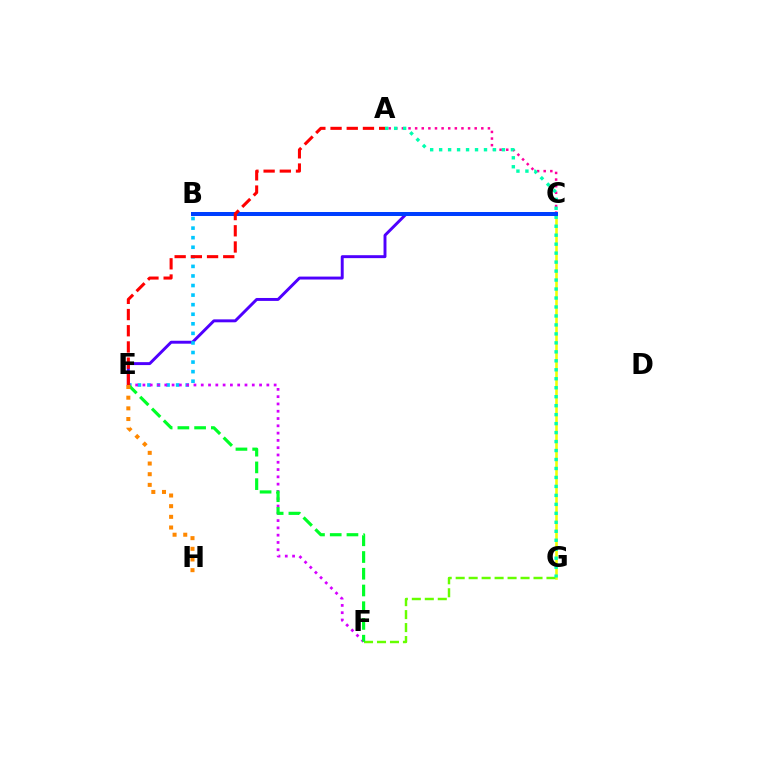{('C', 'G'): [{'color': '#eeff00', 'line_style': 'solid', 'thickness': 1.85}], ('F', 'G'): [{'color': '#66ff00', 'line_style': 'dashed', 'thickness': 1.76}], ('A', 'C'): [{'color': '#ff00a0', 'line_style': 'dotted', 'thickness': 1.8}], ('C', 'E'): [{'color': '#4f00ff', 'line_style': 'solid', 'thickness': 2.11}], ('B', 'E'): [{'color': '#00c7ff', 'line_style': 'dotted', 'thickness': 2.6}], ('E', 'F'): [{'color': '#d600ff', 'line_style': 'dotted', 'thickness': 1.98}, {'color': '#00ff27', 'line_style': 'dashed', 'thickness': 2.27}], ('A', 'G'): [{'color': '#00ffaf', 'line_style': 'dotted', 'thickness': 2.44}], ('E', 'H'): [{'color': '#ff8800', 'line_style': 'dotted', 'thickness': 2.9}], ('B', 'C'): [{'color': '#003fff', 'line_style': 'solid', 'thickness': 2.88}], ('A', 'E'): [{'color': '#ff0000', 'line_style': 'dashed', 'thickness': 2.2}]}